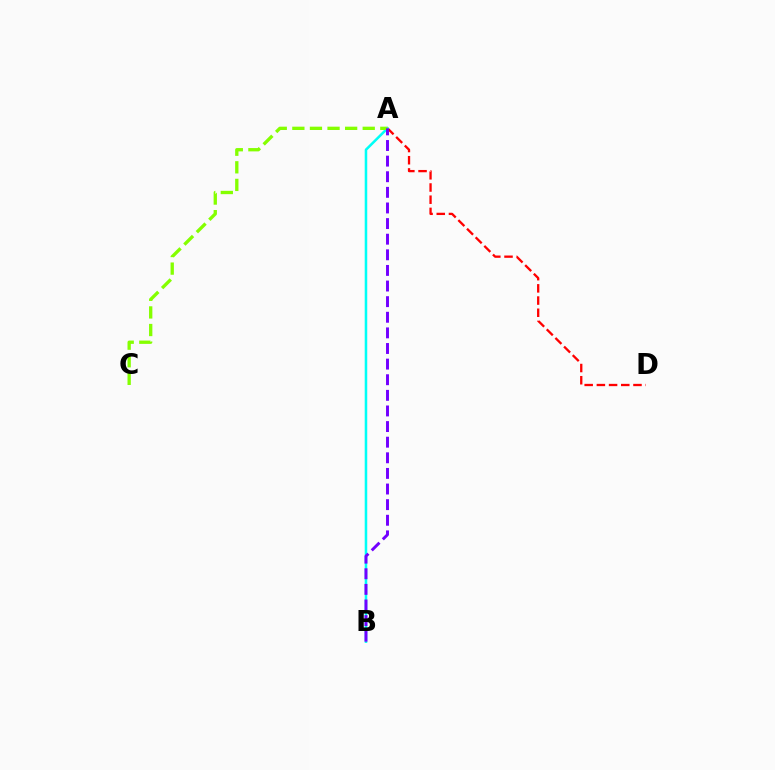{('A', 'D'): [{'color': '#ff0000', 'line_style': 'dashed', 'thickness': 1.66}], ('A', 'B'): [{'color': '#00fff6', 'line_style': 'solid', 'thickness': 1.83}, {'color': '#7200ff', 'line_style': 'dashed', 'thickness': 2.12}], ('A', 'C'): [{'color': '#84ff00', 'line_style': 'dashed', 'thickness': 2.39}]}